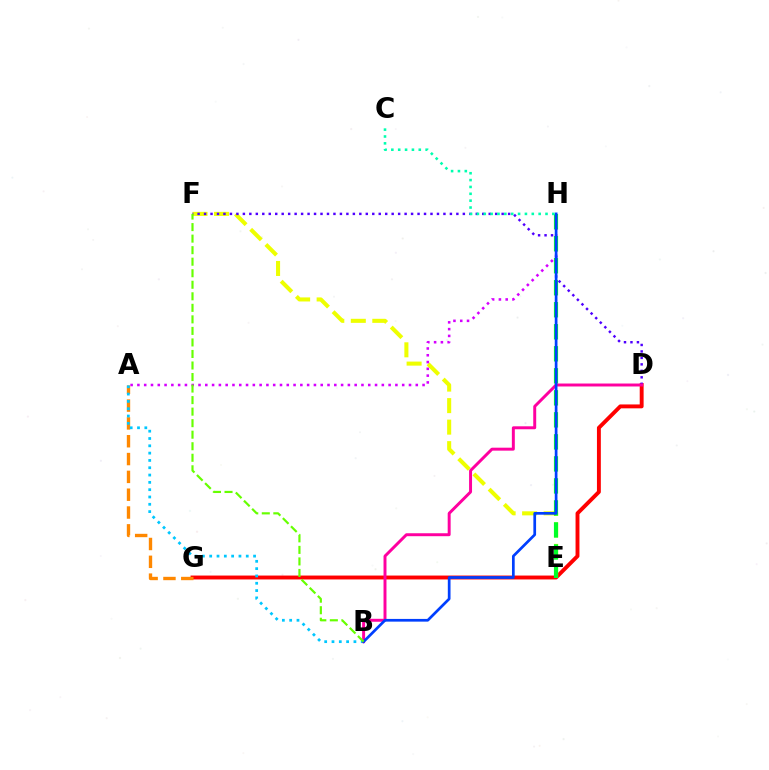{('D', 'G'): [{'color': '#ff0000', 'line_style': 'solid', 'thickness': 2.8}], ('E', 'F'): [{'color': '#eeff00', 'line_style': 'dashed', 'thickness': 2.92}], ('A', 'H'): [{'color': '#d600ff', 'line_style': 'dotted', 'thickness': 1.84}], ('D', 'F'): [{'color': '#4f00ff', 'line_style': 'dotted', 'thickness': 1.76}], ('E', 'H'): [{'color': '#00ff27', 'line_style': 'dashed', 'thickness': 2.99}], ('A', 'G'): [{'color': '#ff8800', 'line_style': 'dashed', 'thickness': 2.42}], ('A', 'B'): [{'color': '#00c7ff', 'line_style': 'dotted', 'thickness': 1.99}], ('B', 'D'): [{'color': '#ff00a0', 'line_style': 'solid', 'thickness': 2.13}], ('B', 'H'): [{'color': '#003fff', 'line_style': 'solid', 'thickness': 1.95}], ('B', 'F'): [{'color': '#66ff00', 'line_style': 'dashed', 'thickness': 1.57}], ('C', 'H'): [{'color': '#00ffaf', 'line_style': 'dotted', 'thickness': 1.86}]}